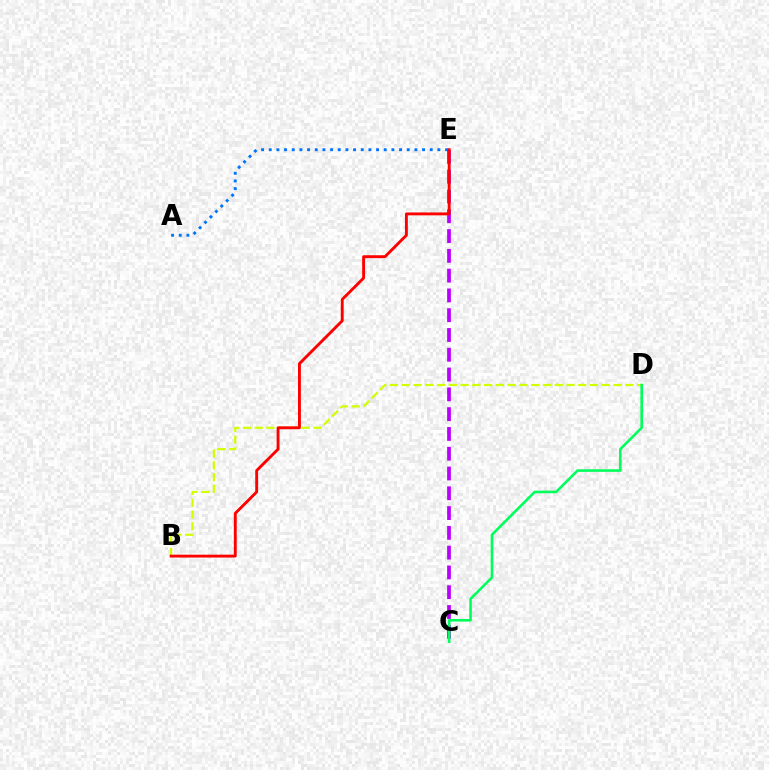{('A', 'E'): [{'color': '#0074ff', 'line_style': 'dotted', 'thickness': 2.08}], ('C', 'E'): [{'color': '#b900ff', 'line_style': 'dashed', 'thickness': 2.69}], ('B', 'D'): [{'color': '#d1ff00', 'line_style': 'dashed', 'thickness': 1.6}], ('C', 'D'): [{'color': '#00ff5c', 'line_style': 'solid', 'thickness': 1.87}], ('B', 'E'): [{'color': '#ff0000', 'line_style': 'solid', 'thickness': 2.07}]}